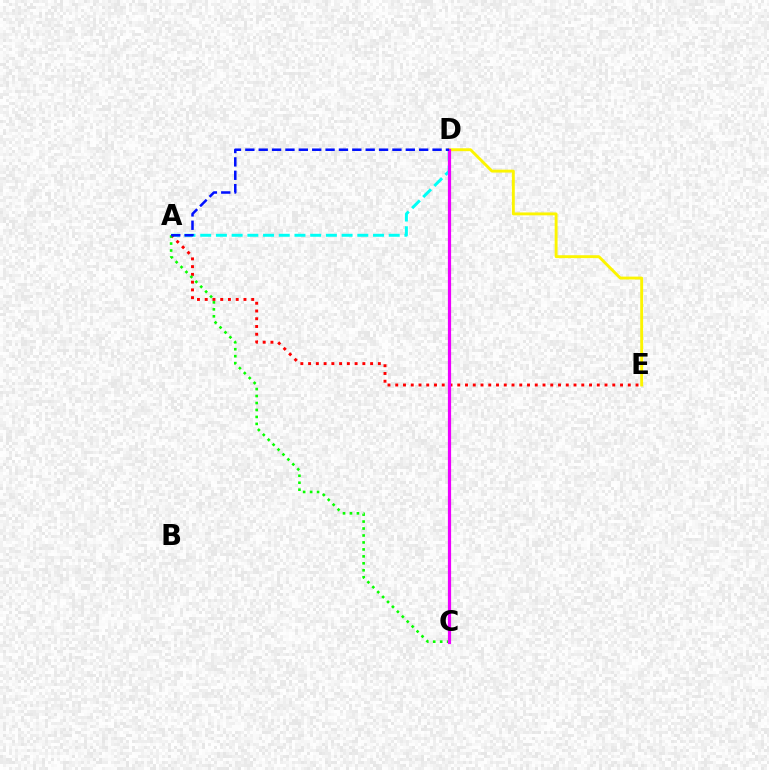{('A', 'D'): [{'color': '#00fff6', 'line_style': 'dashed', 'thickness': 2.13}, {'color': '#0010ff', 'line_style': 'dashed', 'thickness': 1.82}], ('A', 'E'): [{'color': '#ff0000', 'line_style': 'dotted', 'thickness': 2.11}], ('D', 'E'): [{'color': '#fcf500', 'line_style': 'solid', 'thickness': 2.08}], ('A', 'C'): [{'color': '#08ff00', 'line_style': 'dotted', 'thickness': 1.89}], ('C', 'D'): [{'color': '#ee00ff', 'line_style': 'solid', 'thickness': 2.3}]}